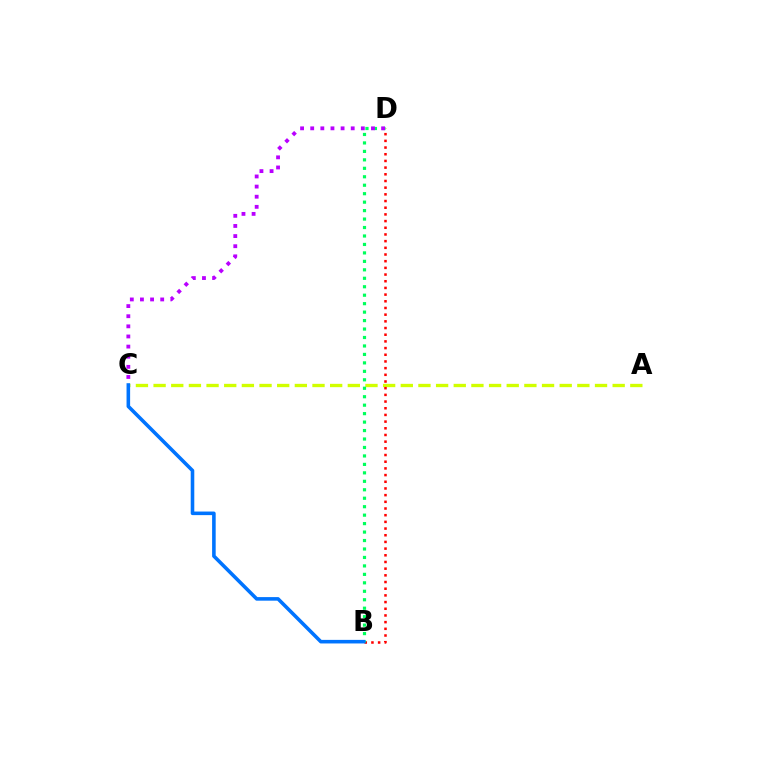{('A', 'C'): [{'color': '#d1ff00', 'line_style': 'dashed', 'thickness': 2.4}], ('B', 'D'): [{'color': '#ff0000', 'line_style': 'dotted', 'thickness': 1.82}, {'color': '#00ff5c', 'line_style': 'dotted', 'thickness': 2.3}], ('C', 'D'): [{'color': '#b900ff', 'line_style': 'dotted', 'thickness': 2.75}], ('B', 'C'): [{'color': '#0074ff', 'line_style': 'solid', 'thickness': 2.58}]}